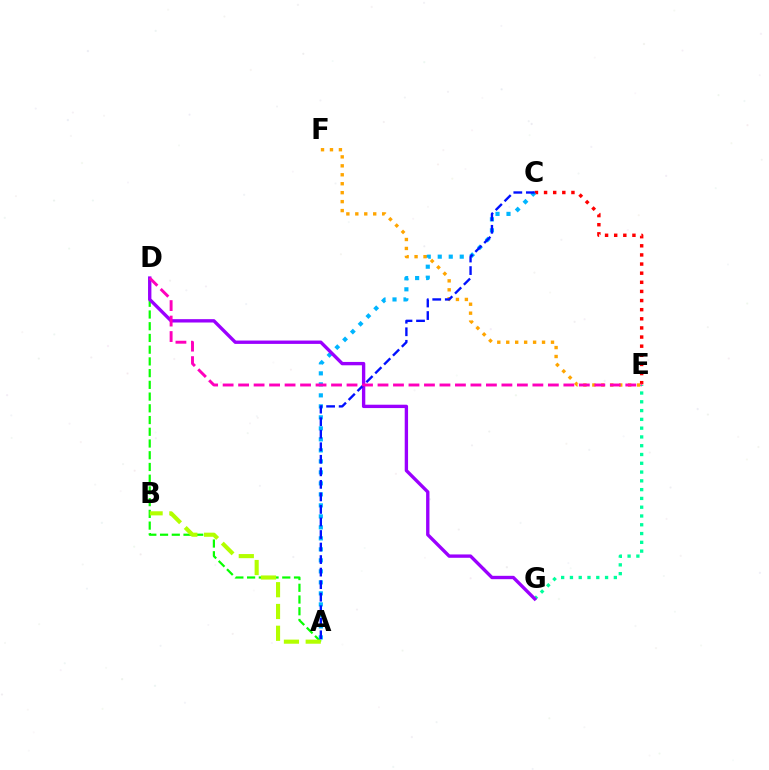{('C', 'E'): [{'color': '#ff0000', 'line_style': 'dotted', 'thickness': 2.48}], ('A', 'D'): [{'color': '#08ff00', 'line_style': 'dashed', 'thickness': 1.59}], ('A', 'C'): [{'color': '#00b5ff', 'line_style': 'dotted', 'thickness': 2.99}, {'color': '#0010ff', 'line_style': 'dashed', 'thickness': 1.7}], ('A', 'B'): [{'color': '#b3ff00', 'line_style': 'dashed', 'thickness': 2.96}], ('E', 'F'): [{'color': '#ffa500', 'line_style': 'dotted', 'thickness': 2.43}], ('E', 'G'): [{'color': '#00ff9d', 'line_style': 'dotted', 'thickness': 2.39}], ('D', 'G'): [{'color': '#9b00ff', 'line_style': 'solid', 'thickness': 2.42}], ('D', 'E'): [{'color': '#ff00bd', 'line_style': 'dashed', 'thickness': 2.1}]}